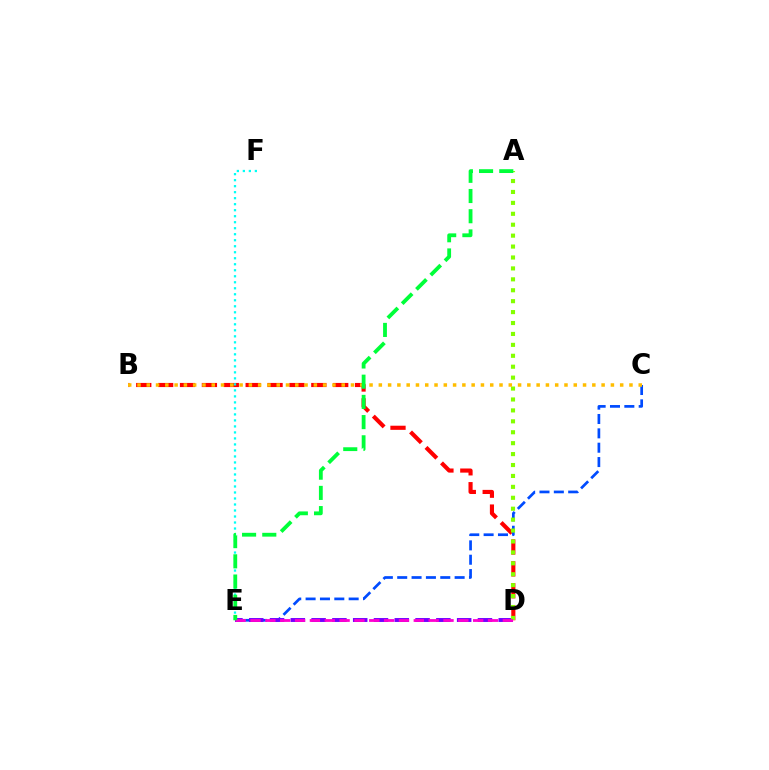{('B', 'D'): [{'color': '#ff0000', 'line_style': 'dashed', 'thickness': 2.97}], ('E', 'F'): [{'color': '#00fff6', 'line_style': 'dotted', 'thickness': 1.63}], ('C', 'E'): [{'color': '#004bff', 'line_style': 'dashed', 'thickness': 1.95}], ('D', 'E'): [{'color': '#7200ff', 'line_style': 'dashed', 'thickness': 2.82}, {'color': '#ff00cf', 'line_style': 'dashed', 'thickness': 2.02}], ('A', 'D'): [{'color': '#84ff00', 'line_style': 'dotted', 'thickness': 2.97}], ('B', 'C'): [{'color': '#ffbd00', 'line_style': 'dotted', 'thickness': 2.52}], ('A', 'E'): [{'color': '#00ff39', 'line_style': 'dashed', 'thickness': 2.75}]}